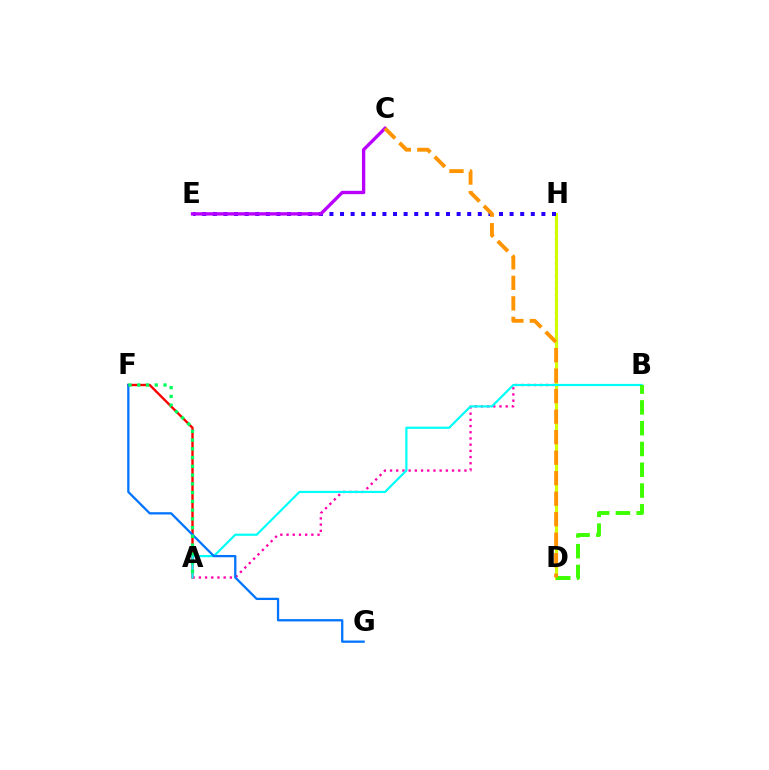{('A', 'F'): [{'color': '#ff0000', 'line_style': 'solid', 'thickness': 1.71}, {'color': '#00ff5c', 'line_style': 'dotted', 'thickness': 2.38}], ('A', 'H'): [{'color': '#ff00ac', 'line_style': 'dotted', 'thickness': 1.68}], ('D', 'H'): [{'color': '#d1ff00', 'line_style': 'solid', 'thickness': 2.25}], ('A', 'B'): [{'color': '#00fff6', 'line_style': 'solid', 'thickness': 1.57}], ('F', 'G'): [{'color': '#0074ff', 'line_style': 'solid', 'thickness': 1.64}], ('E', 'H'): [{'color': '#2500ff', 'line_style': 'dotted', 'thickness': 2.88}], ('B', 'D'): [{'color': '#3dff00', 'line_style': 'dashed', 'thickness': 2.82}], ('C', 'E'): [{'color': '#b900ff', 'line_style': 'solid', 'thickness': 2.4}], ('C', 'D'): [{'color': '#ff9400', 'line_style': 'dashed', 'thickness': 2.79}]}